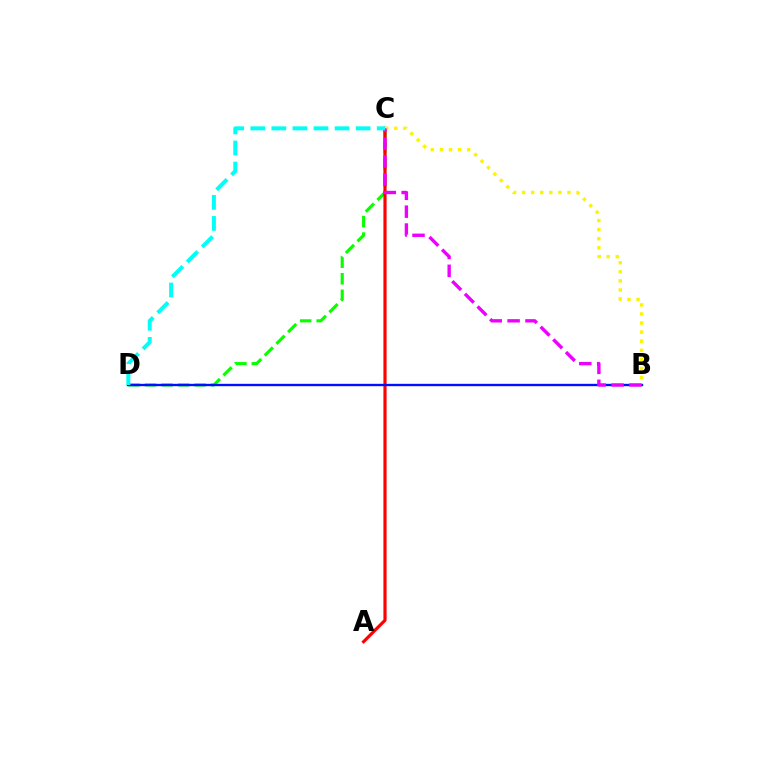{('C', 'D'): [{'color': '#08ff00', 'line_style': 'dashed', 'thickness': 2.24}, {'color': '#00fff6', 'line_style': 'dashed', 'thickness': 2.86}], ('A', 'C'): [{'color': '#ff0000', 'line_style': 'solid', 'thickness': 2.28}], ('B', 'D'): [{'color': '#0010ff', 'line_style': 'solid', 'thickness': 1.69}], ('B', 'C'): [{'color': '#fcf500', 'line_style': 'dotted', 'thickness': 2.47}, {'color': '#ee00ff', 'line_style': 'dashed', 'thickness': 2.43}]}